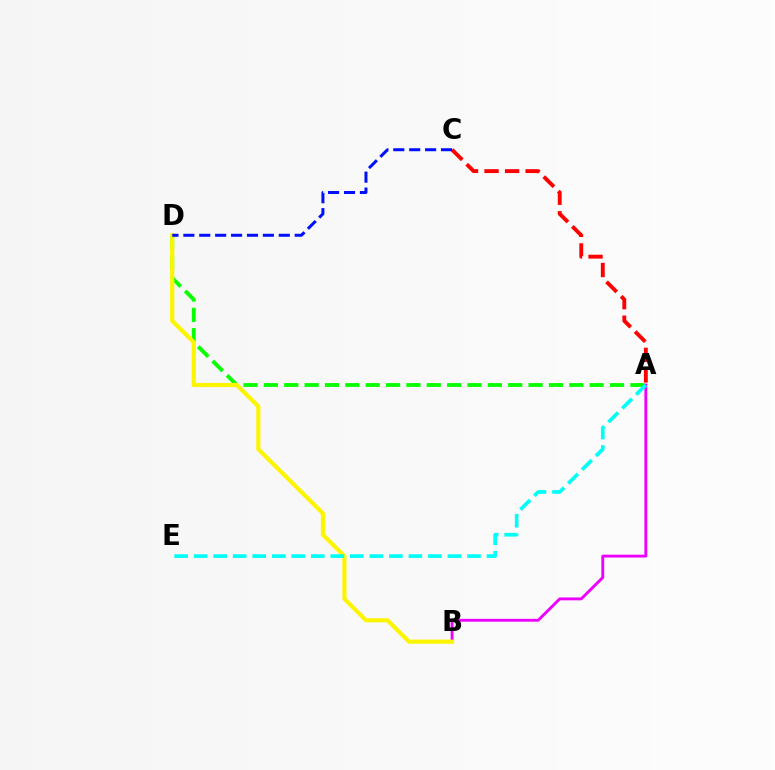{('A', 'D'): [{'color': '#08ff00', 'line_style': 'dashed', 'thickness': 2.77}], ('A', 'B'): [{'color': '#ee00ff', 'line_style': 'solid', 'thickness': 2.07}], ('B', 'D'): [{'color': '#fcf500', 'line_style': 'solid', 'thickness': 2.98}], ('A', 'E'): [{'color': '#00fff6', 'line_style': 'dashed', 'thickness': 2.65}], ('A', 'C'): [{'color': '#ff0000', 'line_style': 'dashed', 'thickness': 2.79}], ('C', 'D'): [{'color': '#0010ff', 'line_style': 'dashed', 'thickness': 2.16}]}